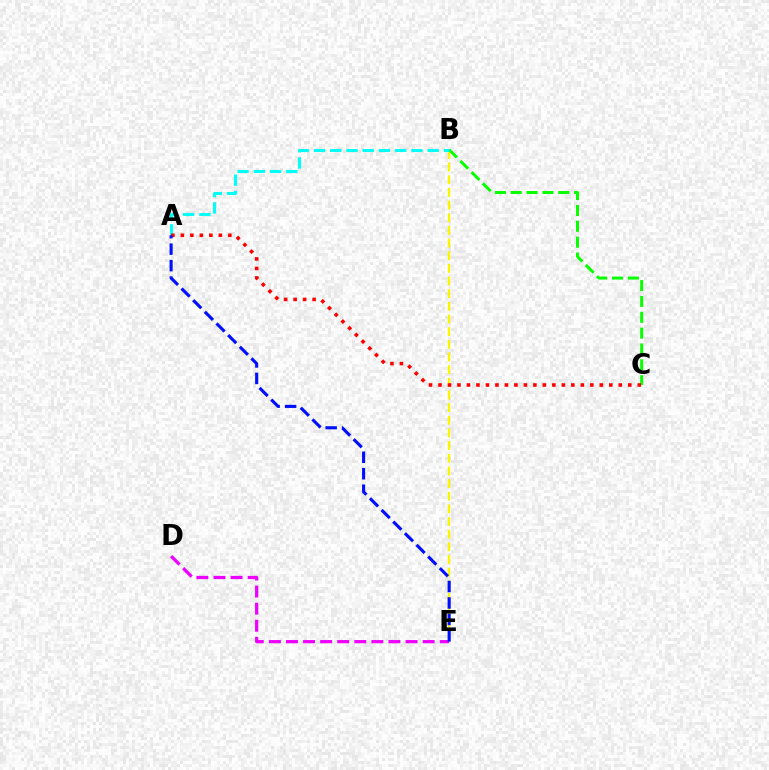{('B', 'E'): [{'color': '#fcf500', 'line_style': 'dashed', 'thickness': 1.72}], ('B', 'C'): [{'color': '#08ff00', 'line_style': 'dashed', 'thickness': 2.15}], ('D', 'E'): [{'color': '#ee00ff', 'line_style': 'dashed', 'thickness': 2.32}], ('A', 'B'): [{'color': '#00fff6', 'line_style': 'dashed', 'thickness': 2.21}], ('A', 'C'): [{'color': '#ff0000', 'line_style': 'dotted', 'thickness': 2.58}], ('A', 'E'): [{'color': '#0010ff', 'line_style': 'dashed', 'thickness': 2.24}]}